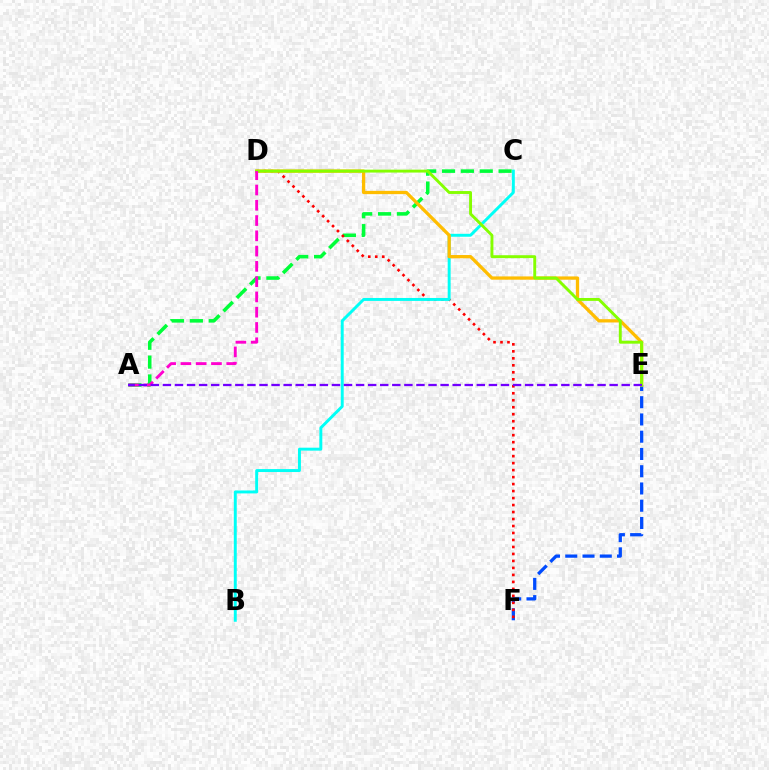{('E', 'F'): [{'color': '#004bff', 'line_style': 'dashed', 'thickness': 2.34}], ('A', 'C'): [{'color': '#00ff39', 'line_style': 'dashed', 'thickness': 2.56}], ('D', 'F'): [{'color': '#ff0000', 'line_style': 'dotted', 'thickness': 1.9}], ('B', 'C'): [{'color': '#00fff6', 'line_style': 'solid', 'thickness': 2.12}], ('D', 'E'): [{'color': '#ffbd00', 'line_style': 'solid', 'thickness': 2.36}, {'color': '#84ff00', 'line_style': 'solid', 'thickness': 2.09}], ('A', 'D'): [{'color': '#ff00cf', 'line_style': 'dashed', 'thickness': 2.07}], ('A', 'E'): [{'color': '#7200ff', 'line_style': 'dashed', 'thickness': 1.64}]}